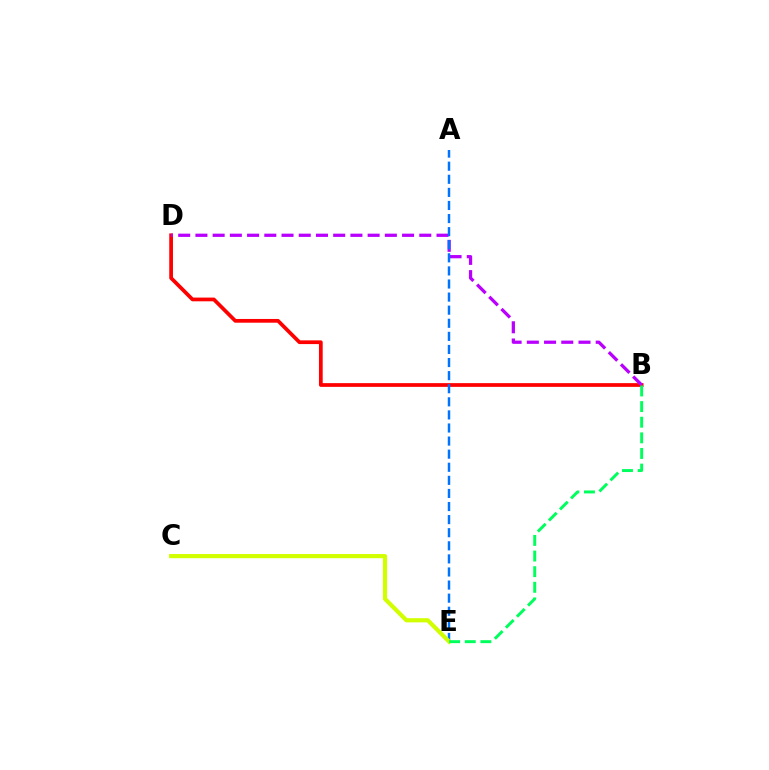{('B', 'D'): [{'color': '#ff0000', 'line_style': 'solid', 'thickness': 2.68}, {'color': '#b900ff', 'line_style': 'dashed', 'thickness': 2.34}], ('A', 'E'): [{'color': '#0074ff', 'line_style': 'dashed', 'thickness': 1.78}], ('C', 'E'): [{'color': '#d1ff00', 'line_style': 'solid', 'thickness': 3.0}], ('B', 'E'): [{'color': '#00ff5c', 'line_style': 'dashed', 'thickness': 2.12}]}